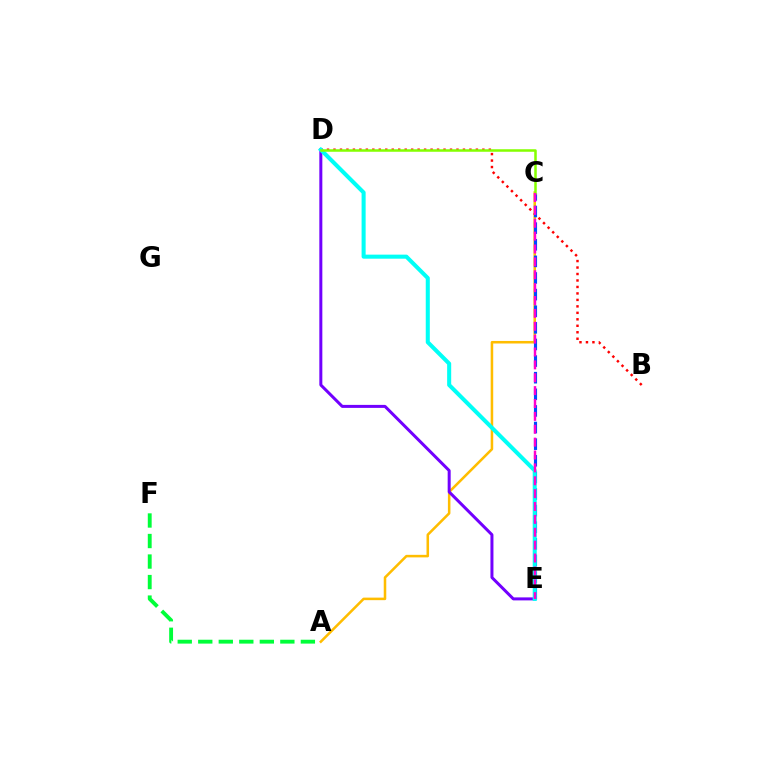{('A', 'C'): [{'color': '#ffbd00', 'line_style': 'solid', 'thickness': 1.83}], ('A', 'F'): [{'color': '#00ff39', 'line_style': 'dashed', 'thickness': 2.79}], ('B', 'D'): [{'color': '#ff0000', 'line_style': 'dotted', 'thickness': 1.76}], ('D', 'E'): [{'color': '#7200ff', 'line_style': 'solid', 'thickness': 2.16}, {'color': '#00fff6', 'line_style': 'solid', 'thickness': 2.91}], ('C', 'E'): [{'color': '#004bff', 'line_style': 'dashed', 'thickness': 2.26}, {'color': '#ff00cf', 'line_style': 'dashed', 'thickness': 1.75}], ('C', 'D'): [{'color': '#84ff00', 'line_style': 'solid', 'thickness': 1.82}]}